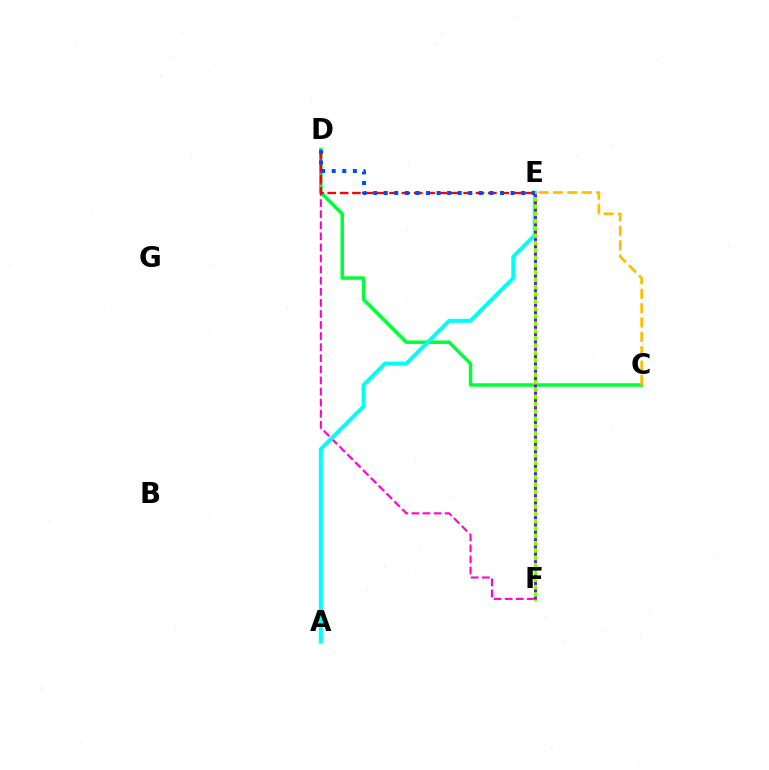{('C', 'D'): [{'color': '#00ff39', 'line_style': 'solid', 'thickness': 2.52}], ('D', 'F'): [{'color': '#ff00cf', 'line_style': 'dashed', 'thickness': 1.51}], ('D', 'E'): [{'color': '#ff0000', 'line_style': 'dashed', 'thickness': 1.68}, {'color': '#004bff', 'line_style': 'dotted', 'thickness': 2.87}], ('C', 'E'): [{'color': '#ffbd00', 'line_style': 'dashed', 'thickness': 1.95}], ('A', 'E'): [{'color': '#00fff6', 'line_style': 'solid', 'thickness': 2.89}], ('E', 'F'): [{'color': '#84ff00', 'line_style': 'solid', 'thickness': 2.42}, {'color': '#7200ff', 'line_style': 'dotted', 'thickness': 1.99}]}